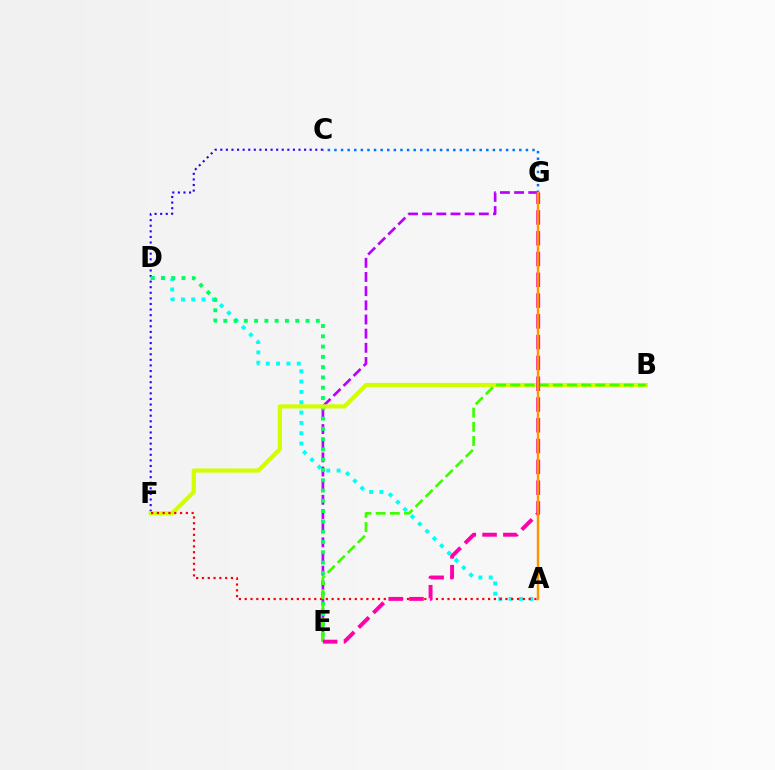{('A', 'D'): [{'color': '#00fff6', 'line_style': 'dotted', 'thickness': 2.81}], ('E', 'G'): [{'color': '#b900ff', 'line_style': 'dashed', 'thickness': 1.92}, {'color': '#ff00ac', 'line_style': 'dashed', 'thickness': 2.82}], ('C', 'F'): [{'color': '#2500ff', 'line_style': 'dotted', 'thickness': 1.52}], ('D', 'E'): [{'color': '#00ff5c', 'line_style': 'dotted', 'thickness': 2.79}], ('B', 'F'): [{'color': '#d1ff00', 'line_style': 'solid', 'thickness': 3.0}], ('C', 'G'): [{'color': '#0074ff', 'line_style': 'dotted', 'thickness': 1.79}], ('A', 'F'): [{'color': '#ff0000', 'line_style': 'dotted', 'thickness': 1.57}], ('B', 'E'): [{'color': '#3dff00', 'line_style': 'dashed', 'thickness': 1.93}], ('A', 'G'): [{'color': '#ff9400', 'line_style': 'solid', 'thickness': 1.74}]}